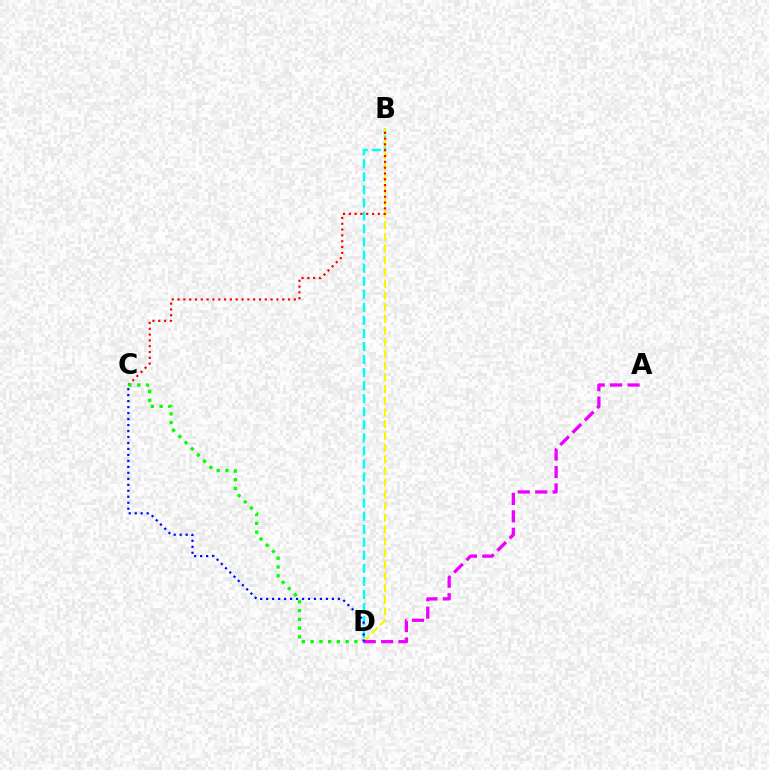{('B', 'D'): [{'color': '#00fff6', 'line_style': 'dashed', 'thickness': 1.77}, {'color': '#fcf500', 'line_style': 'dashed', 'thickness': 1.59}], ('B', 'C'): [{'color': '#ff0000', 'line_style': 'dotted', 'thickness': 1.58}], ('C', 'D'): [{'color': '#08ff00', 'line_style': 'dotted', 'thickness': 2.38}, {'color': '#0010ff', 'line_style': 'dotted', 'thickness': 1.62}], ('A', 'D'): [{'color': '#ee00ff', 'line_style': 'dashed', 'thickness': 2.37}]}